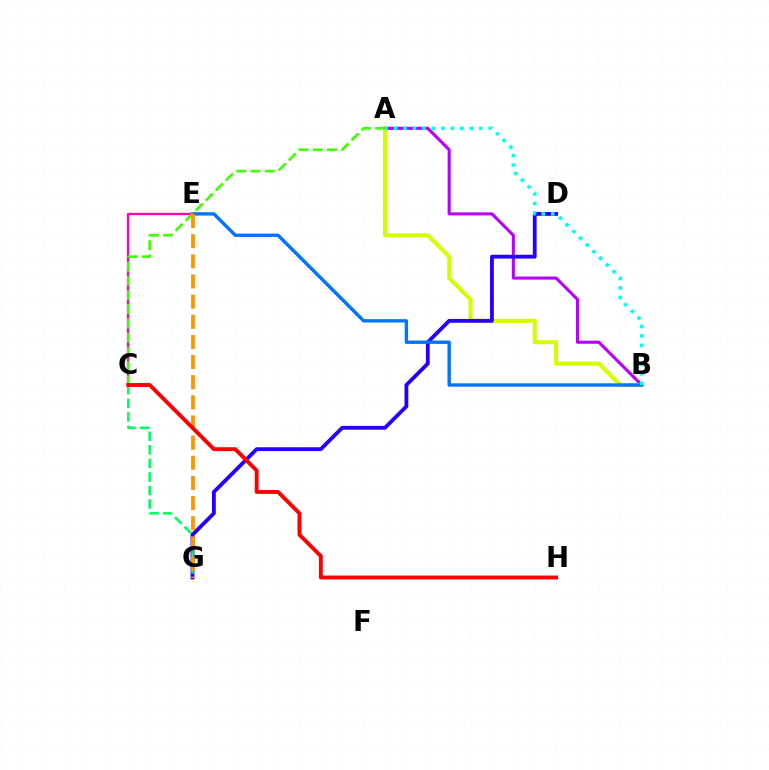{('A', 'B'): [{'color': '#b900ff', 'line_style': 'solid', 'thickness': 2.22}, {'color': '#d1ff00', 'line_style': 'solid', 'thickness': 2.92}, {'color': '#00fff6', 'line_style': 'dotted', 'thickness': 2.57}], ('D', 'G'): [{'color': '#2500ff', 'line_style': 'solid', 'thickness': 2.75}], ('B', 'E'): [{'color': '#0074ff', 'line_style': 'solid', 'thickness': 2.42}], ('C', 'G'): [{'color': '#00ff5c', 'line_style': 'dashed', 'thickness': 1.84}], ('C', 'E'): [{'color': '#ff00ac', 'line_style': 'solid', 'thickness': 1.68}], ('A', 'C'): [{'color': '#3dff00', 'line_style': 'dashed', 'thickness': 1.93}], ('E', 'G'): [{'color': '#ff9400', 'line_style': 'dashed', 'thickness': 2.74}], ('C', 'H'): [{'color': '#ff0000', 'line_style': 'solid', 'thickness': 2.81}]}